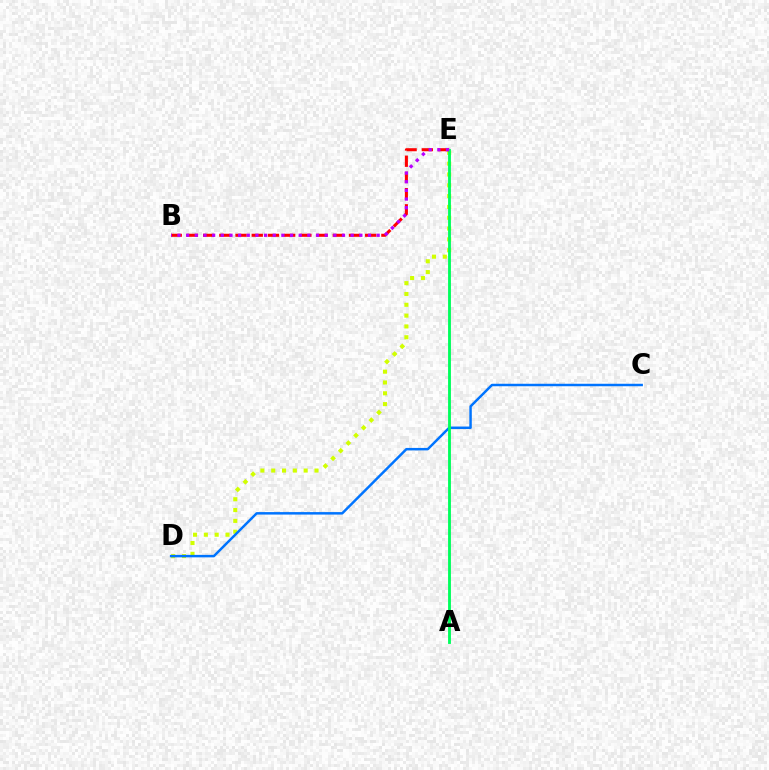{('D', 'E'): [{'color': '#d1ff00', 'line_style': 'dotted', 'thickness': 2.94}], ('B', 'E'): [{'color': '#ff0000', 'line_style': 'dashed', 'thickness': 2.2}, {'color': '#b900ff', 'line_style': 'dotted', 'thickness': 2.35}], ('C', 'D'): [{'color': '#0074ff', 'line_style': 'solid', 'thickness': 1.78}], ('A', 'E'): [{'color': '#00ff5c', 'line_style': 'solid', 'thickness': 2.06}]}